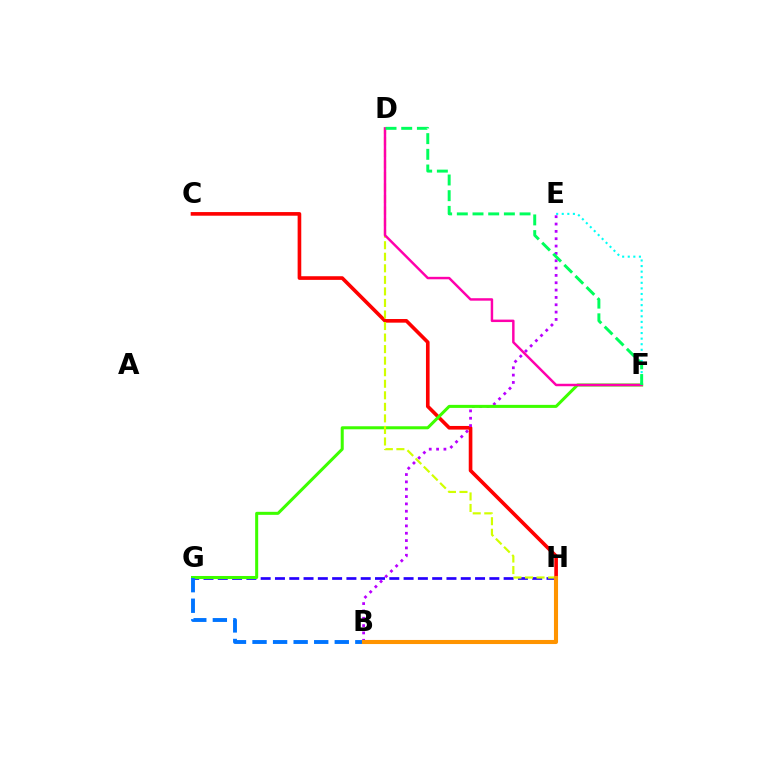{('G', 'H'): [{'color': '#2500ff', 'line_style': 'dashed', 'thickness': 1.94}], ('C', 'H'): [{'color': '#ff0000', 'line_style': 'solid', 'thickness': 2.62}], ('B', 'E'): [{'color': '#b900ff', 'line_style': 'dotted', 'thickness': 1.99}], ('F', 'G'): [{'color': '#3dff00', 'line_style': 'solid', 'thickness': 2.18}], ('E', 'F'): [{'color': '#00fff6', 'line_style': 'dotted', 'thickness': 1.52}], ('D', 'H'): [{'color': '#d1ff00', 'line_style': 'dashed', 'thickness': 1.57}], ('B', 'G'): [{'color': '#0074ff', 'line_style': 'dashed', 'thickness': 2.79}], ('B', 'H'): [{'color': '#ff9400', 'line_style': 'solid', 'thickness': 2.94}], ('D', 'F'): [{'color': '#ff00ac', 'line_style': 'solid', 'thickness': 1.77}, {'color': '#00ff5c', 'line_style': 'dashed', 'thickness': 2.13}]}